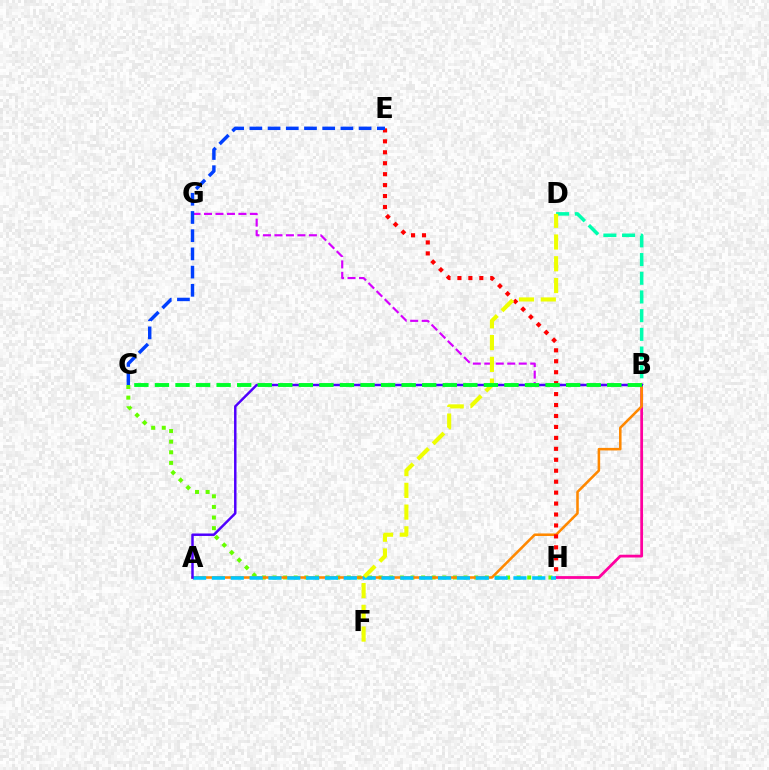{('C', 'H'): [{'color': '#66ff00', 'line_style': 'dotted', 'thickness': 2.88}], ('B', 'H'): [{'color': '#ff00a0', 'line_style': 'solid', 'thickness': 2.0}], ('B', 'G'): [{'color': '#d600ff', 'line_style': 'dashed', 'thickness': 1.56}], ('A', 'B'): [{'color': '#ff8800', 'line_style': 'solid', 'thickness': 1.84}, {'color': '#4f00ff', 'line_style': 'solid', 'thickness': 1.77}], ('B', 'D'): [{'color': '#00ffaf', 'line_style': 'dashed', 'thickness': 2.54}], ('A', 'H'): [{'color': '#00c7ff', 'line_style': 'dashed', 'thickness': 2.56}], ('E', 'H'): [{'color': '#ff0000', 'line_style': 'dotted', 'thickness': 2.97}], ('D', 'F'): [{'color': '#eeff00', 'line_style': 'dashed', 'thickness': 2.95}], ('B', 'C'): [{'color': '#00ff27', 'line_style': 'dashed', 'thickness': 2.79}], ('C', 'E'): [{'color': '#003fff', 'line_style': 'dashed', 'thickness': 2.47}]}